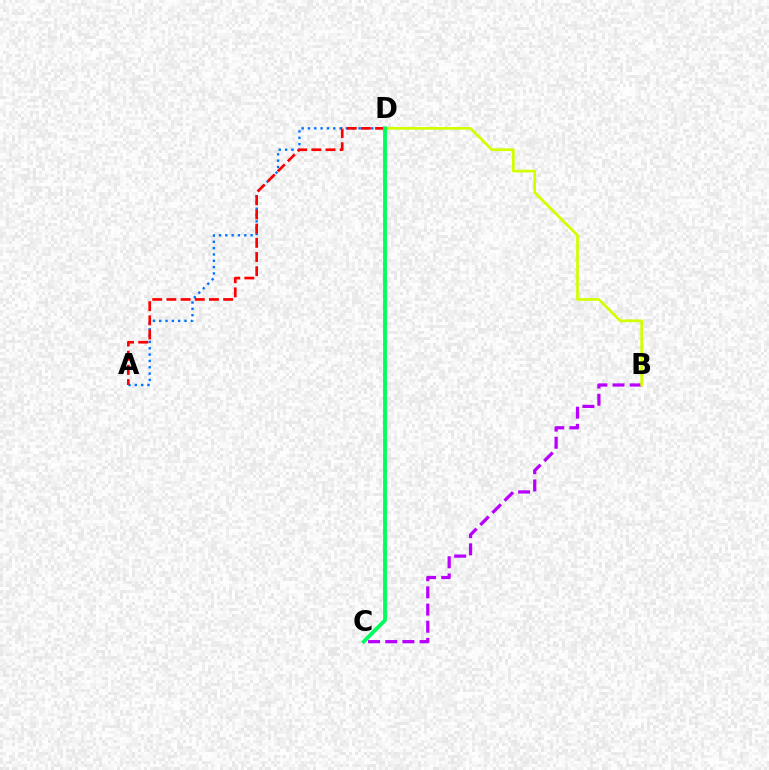{('B', 'C'): [{'color': '#b900ff', 'line_style': 'dashed', 'thickness': 2.33}], ('A', 'D'): [{'color': '#0074ff', 'line_style': 'dotted', 'thickness': 1.72}, {'color': '#ff0000', 'line_style': 'dashed', 'thickness': 1.93}], ('B', 'D'): [{'color': '#d1ff00', 'line_style': 'solid', 'thickness': 1.95}], ('C', 'D'): [{'color': '#00ff5c', 'line_style': 'solid', 'thickness': 2.76}]}